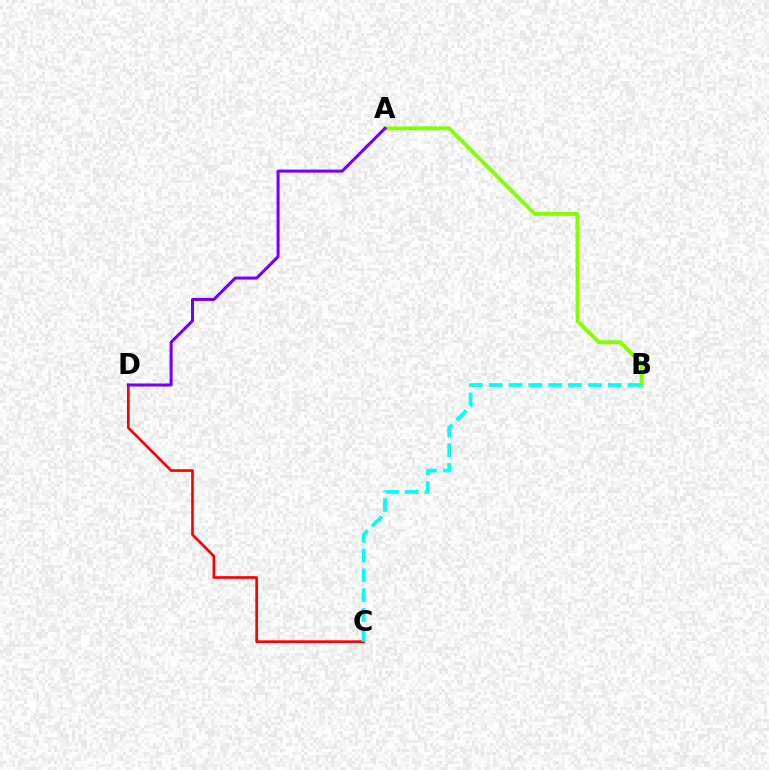{('A', 'B'): [{'color': '#84ff00', 'line_style': 'solid', 'thickness': 2.84}], ('C', 'D'): [{'color': '#ff0000', 'line_style': 'solid', 'thickness': 1.93}], ('A', 'D'): [{'color': '#7200ff', 'line_style': 'solid', 'thickness': 2.18}], ('B', 'C'): [{'color': '#00fff6', 'line_style': 'dashed', 'thickness': 2.69}]}